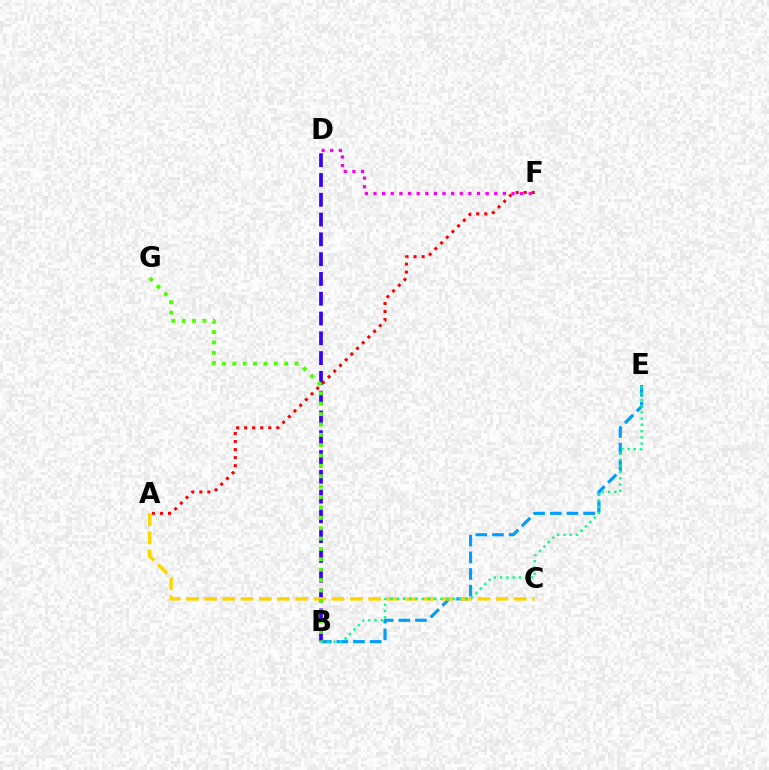{('B', 'E'): [{'color': '#009eff', 'line_style': 'dashed', 'thickness': 2.26}, {'color': '#00ff86', 'line_style': 'dotted', 'thickness': 1.69}], ('B', 'D'): [{'color': '#3700ff', 'line_style': 'dashed', 'thickness': 2.69}], ('A', 'C'): [{'color': '#ffd500', 'line_style': 'dashed', 'thickness': 2.48}], ('A', 'F'): [{'color': '#ff0000', 'line_style': 'dotted', 'thickness': 2.18}], ('D', 'F'): [{'color': '#ff00ed', 'line_style': 'dotted', 'thickness': 2.34}], ('B', 'G'): [{'color': '#4fff00', 'line_style': 'dotted', 'thickness': 2.82}]}